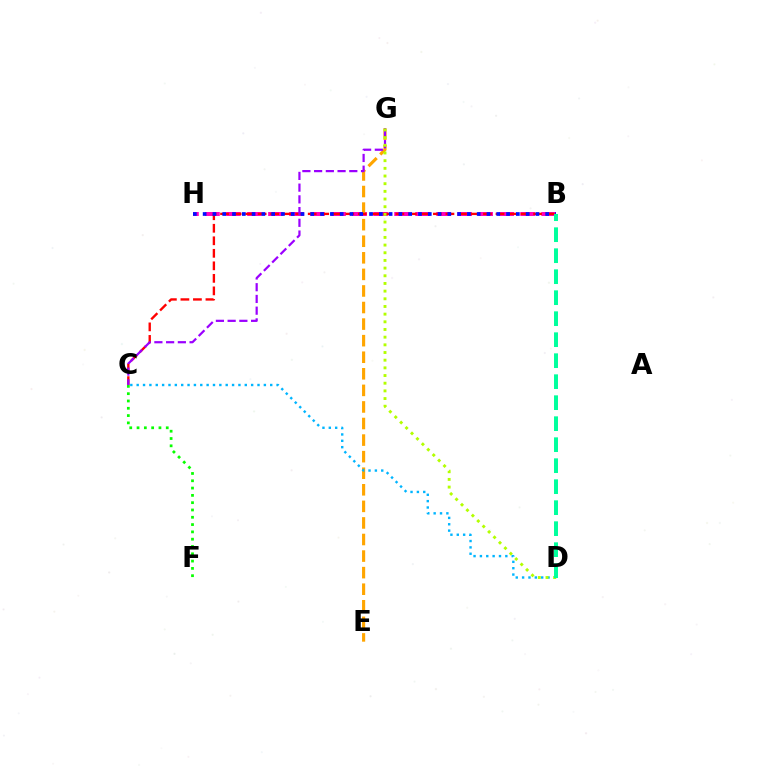{('B', 'H'): [{'color': '#ff00bd', 'line_style': 'dashed', 'thickness': 2.85}, {'color': '#0010ff', 'line_style': 'dotted', 'thickness': 2.66}], ('C', 'F'): [{'color': '#08ff00', 'line_style': 'dotted', 'thickness': 1.98}], ('E', 'G'): [{'color': '#ffa500', 'line_style': 'dashed', 'thickness': 2.25}], ('C', 'D'): [{'color': '#00b5ff', 'line_style': 'dotted', 'thickness': 1.73}], ('B', 'C'): [{'color': '#ff0000', 'line_style': 'dashed', 'thickness': 1.7}], ('C', 'G'): [{'color': '#9b00ff', 'line_style': 'dashed', 'thickness': 1.59}], ('D', 'G'): [{'color': '#b3ff00', 'line_style': 'dotted', 'thickness': 2.08}], ('B', 'D'): [{'color': '#00ff9d', 'line_style': 'dashed', 'thickness': 2.85}]}